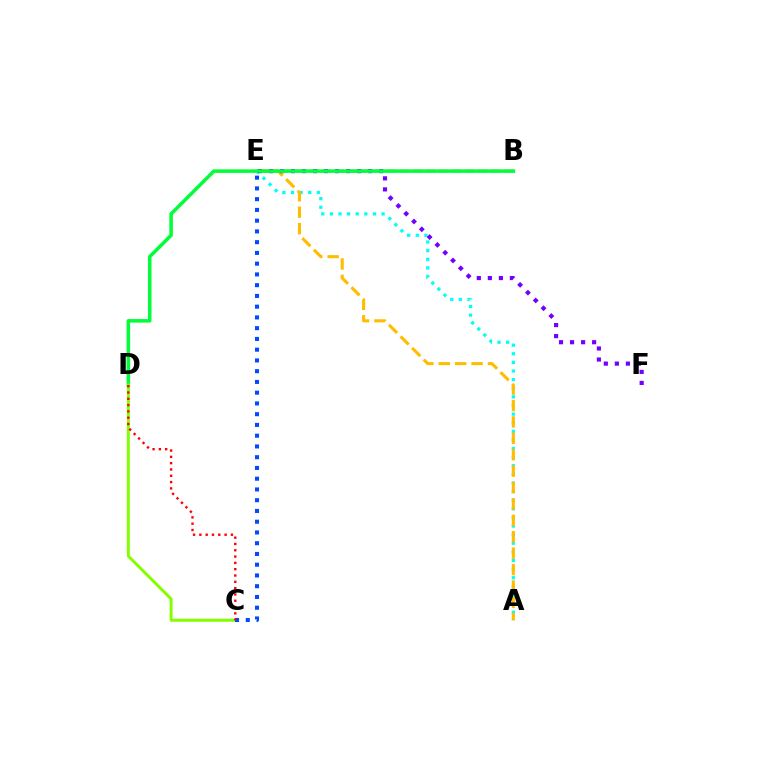{('B', 'E'): [{'color': '#ff00cf', 'line_style': 'dashed', 'thickness': 1.77}], ('A', 'E'): [{'color': '#00fff6', 'line_style': 'dotted', 'thickness': 2.34}, {'color': '#ffbd00', 'line_style': 'dashed', 'thickness': 2.23}], ('E', 'F'): [{'color': '#7200ff', 'line_style': 'dotted', 'thickness': 3.0}], ('B', 'D'): [{'color': '#00ff39', 'line_style': 'solid', 'thickness': 2.55}], ('C', 'D'): [{'color': '#84ff00', 'line_style': 'solid', 'thickness': 2.13}, {'color': '#ff0000', 'line_style': 'dotted', 'thickness': 1.71}], ('C', 'E'): [{'color': '#004bff', 'line_style': 'dotted', 'thickness': 2.92}]}